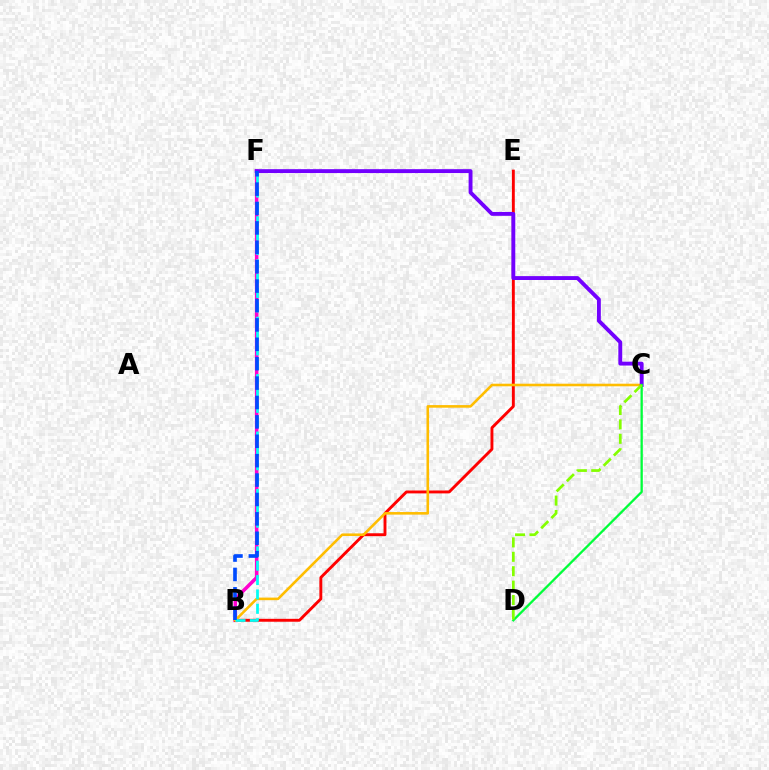{('B', 'F'): [{'color': '#ff00cf', 'line_style': 'solid', 'thickness': 2.55}, {'color': '#00fff6', 'line_style': 'dashed', 'thickness': 1.95}, {'color': '#004bff', 'line_style': 'dashed', 'thickness': 2.63}], ('B', 'E'): [{'color': '#ff0000', 'line_style': 'solid', 'thickness': 2.09}], ('B', 'C'): [{'color': '#ffbd00', 'line_style': 'solid', 'thickness': 1.86}], ('C', 'F'): [{'color': '#7200ff', 'line_style': 'solid', 'thickness': 2.79}], ('C', 'D'): [{'color': '#00ff39', 'line_style': 'solid', 'thickness': 1.65}, {'color': '#84ff00', 'line_style': 'dashed', 'thickness': 1.96}]}